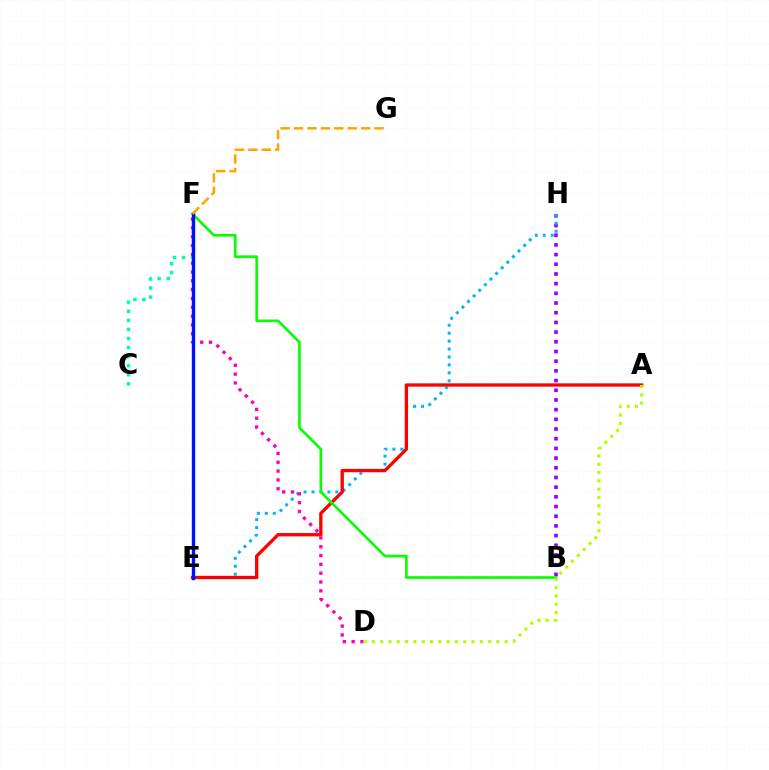{('C', 'F'): [{'color': '#00ff9d', 'line_style': 'dotted', 'thickness': 2.46}], ('B', 'H'): [{'color': '#9b00ff', 'line_style': 'dotted', 'thickness': 2.63}], ('E', 'H'): [{'color': '#00b5ff', 'line_style': 'dotted', 'thickness': 2.16}], ('A', 'E'): [{'color': '#ff0000', 'line_style': 'solid', 'thickness': 2.38}], ('D', 'F'): [{'color': '#ff00bd', 'line_style': 'dotted', 'thickness': 2.4}], ('B', 'F'): [{'color': '#08ff00', 'line_style': 'solid', 'thickness': 1.92}], ('E', 'F'): [{'color': '#0010ff', 'line_style': 'solid', 'thickness': 2.44}], ('A', 'D'): [{'color': '#b3ff00', 'line_style': 'dotted', 'thickness': 2.26}], ('F', 'G'): [{'color': '#ffa500', 'line_style': 'dashed', 'thickness': 1.82}]}